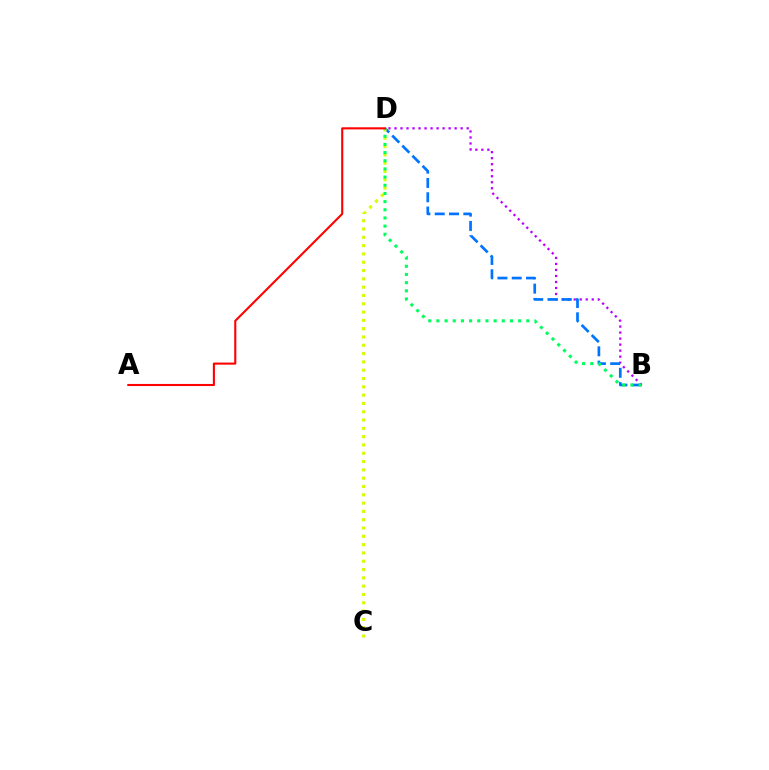{('B', 'D'): [{'color': '#b900ff', 'line_style': 'dotted', 'thickness': 1.63}, {'color': '#0074ff', 'line_style': 'dashed', 'thickness': 1.94}, {'color': '#00ff5c', 'line_style': 'dotted', 'thickness': 2.22}], ('C', 'D'): [{'color': '#d1ff00', 'line_style': 'dotted', 'thickness': 2.26}], ('A', 'D'): [{'color': '#ff0000', 'line_style': 'solid', 'thickness': 1.51}]}